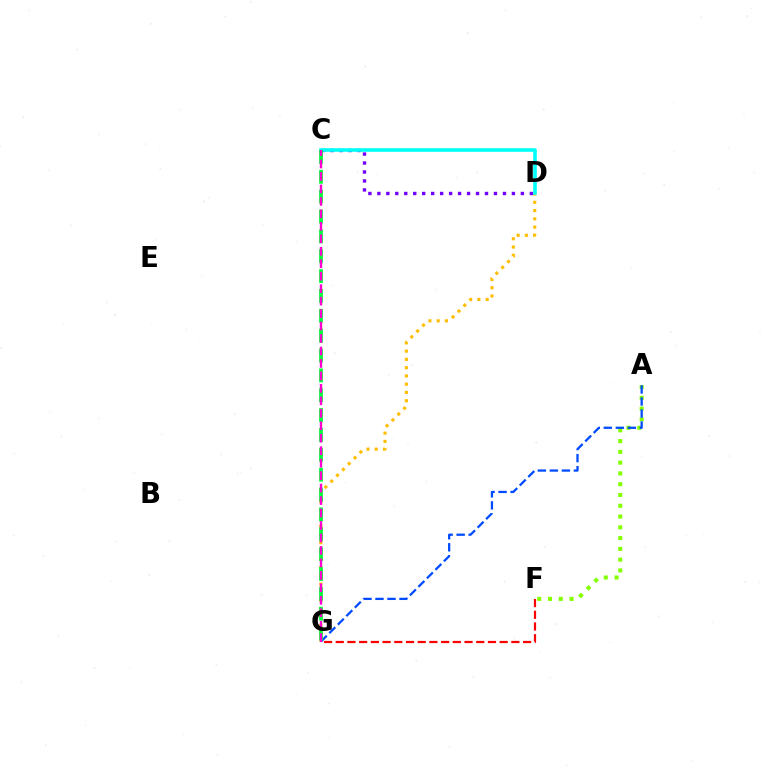{('D', 'G'): [{'color': '#ffbd00', 'line_style': 'dotted', 'thickness': 2.24}], ('C', 'D'): [{'color': '#7200ff', 'line_style': 'dotted', 'thickness': 2.44}, {'color': '#00fff6', 'line_style': 'solid', 'thickness': 2.6}], ('F', 'G'): [{'color': '#ff0000', 'line_style': 'dashed', 'thickness': 1.59}], ('A', 'F'): [{'color': '#84ff00', 'line_style': 'dotted', 'thickness': 2.93}], ('A', 'G'): [{'color': '#004bff', 'line_style': 'dashed', 'thickness': 1.63}], ('C', 'G'): [{'color': '#00ff39', 'line_style': 'dashed', 'thickness': 2.7}, {'color': '#ff00cf', 'line_style': 'dashed', 'thickness': 1.69}]}